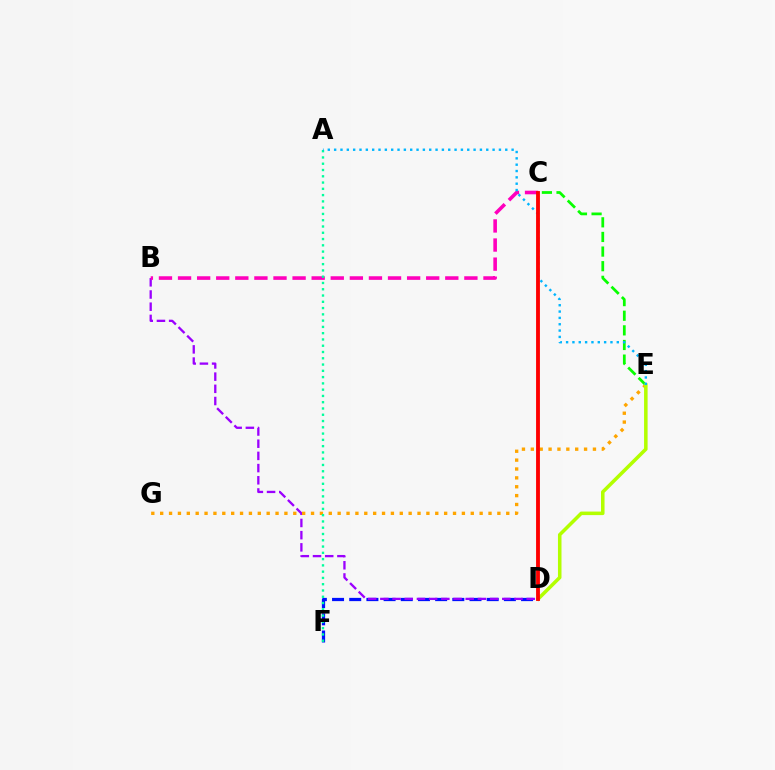{('D', 'F'): [{'color': '#0010ff', 'line_style': 'dashed', 'thickness': 2.33}], ('B', 'D'): [{'color': '#9b00ff', 'line_style': 'dashed', 'thickness': 1.66}], ('E', 'G'): [{'color': '#ffa500', 'line_style': 'dotted', 'thickness': 2.41}], ('C', 'E'): [{'color': '#08ff00', 'line_style': 'dashed', 'thickness': 1.99}], ('D', 'E'): [{'color': '#b3ff00', 'line_style': 'solid', 'thickness': 2.54}], ('B', 'C'): [{'color': '#ff00bd', 'line_style': 'dashed', 'thickness': 2.59}], ('A', 'F'): [{'color': '#00ff9d', 'line_style': 'dotted', 'thickness': 1.71}], ('A', 'E'): [{'color': '#00b5ff', 'line_style': 'dotted', 'thickness': 1.72}], ('C', 'D'): [{'color': '#ff0000', 'line_style': 'solid', 'thickness': 2.77}]}